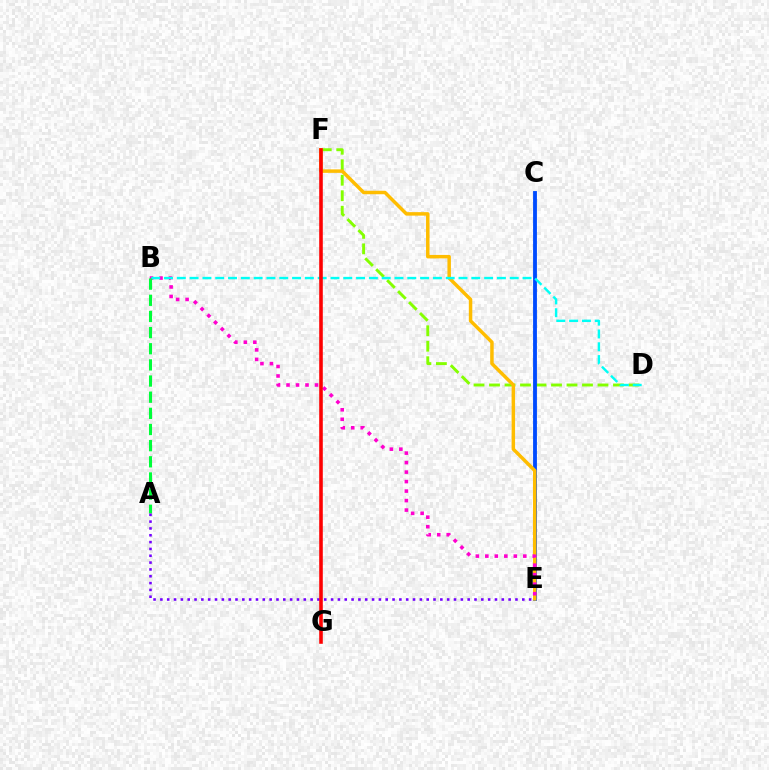{('D', 'F'): [{'color': '#84ff00', 'line_style': 'dashed', 'thickness': 2.11}], ('C', 'E'): [{'color': '#004bff', 'line_style': 'solid', 'thickness': 2.76}], ('E', 'F'): [{'color': '#ffbd00', 'line_style': 'solid', 'thickness': 2.5}], ('B', 'E'): [{'color': '#ff00cf', 'line_style': 'dotted', 'thickness': 2.58}], ('B', 'D'): [{'color': '#00fff6', 'line_style': 'dashed', 'thickness': 1.74}], ('A', 'B'): [{'color': '#00ff39', 'line_style': 'dashed', 'thickness': 2.19}], ('A', 'E'): [{'color': '#7200ff', 'line_style': 'dotted', 'thickness': 1.86}], ('F', 'G'): [{'color': '#ff0000', 'line_style': 'solid', 'thickness': 2.58}]}